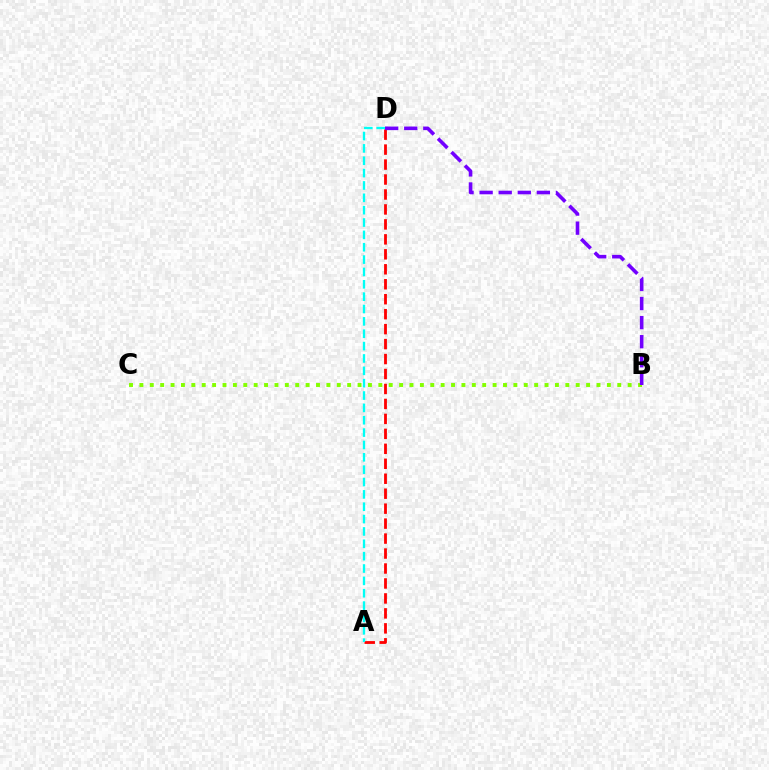{('A', 'D'): [{'color': '#ff0000', 'line_style': 'dashed', 'thickness': 2.03}, {'color': '#00fff6', 'line_style': 'dashed', 'thickness': 1.68}], ('B', 'C'): [{'color': '#84ff00', 'line_style': 'dotted', 'thickness': 2.82}], ('B', 'D'): [{'color': '#7200ff', 'line_style': 'dashed', 'thickness': 2.59}]}